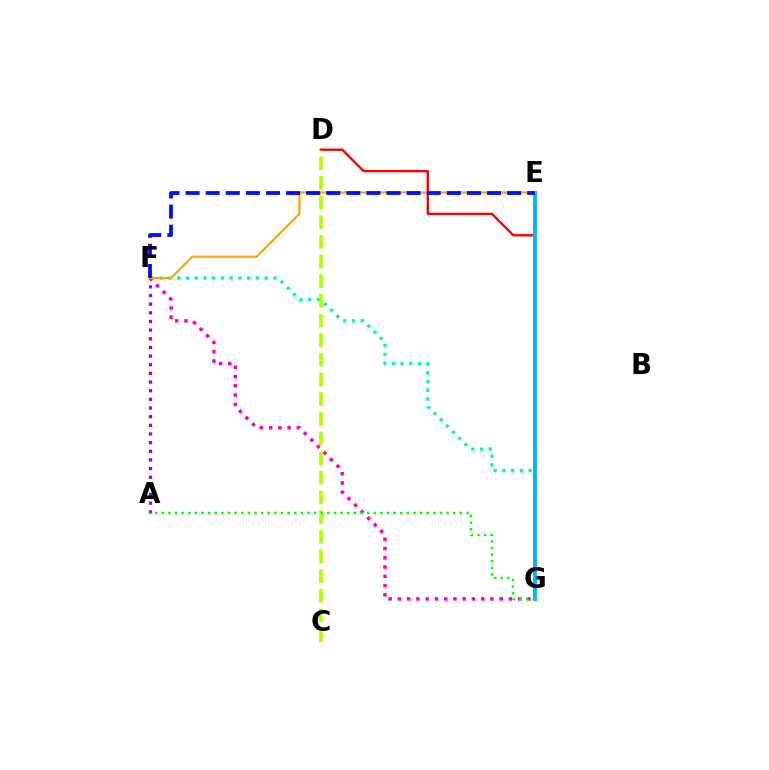{('F', 'G'): [{'color': '#ff00bd', 'line_style': 'dotted', 'thickness': 2.51}, {'color': '#00ff9d', 'line_style': 'dotted', 'thickness': 2.38}], ('D', 'G'): [{'color': '#ff0000', 'line_style': 'solid', 'thickness': 1.72}], ('A', 'F'): [{'color': '#9b00ff', 'line_style': 'dotted', 'thickness': 2.35}], ('E', 'G'): [{'color': '#00b5ff', 'line_style': 'solid', 'thickness': 2.75}], ('E', 'F'): [{'color': '#ffa500', 'line_style': 'solid', 'thickness': 1.6}, {'color': '#0010ff', 'line_style': 'dashed', 'thickness': 2.73}], ('C', 'D'): [{'color': '#b3ff00', 'line_style': 'dashed', 'thickness': 2.67}], ('A', 'G'): [{'color': '#08ff00', 'line_style': 'dotted', 'thickness': 1.8}]}